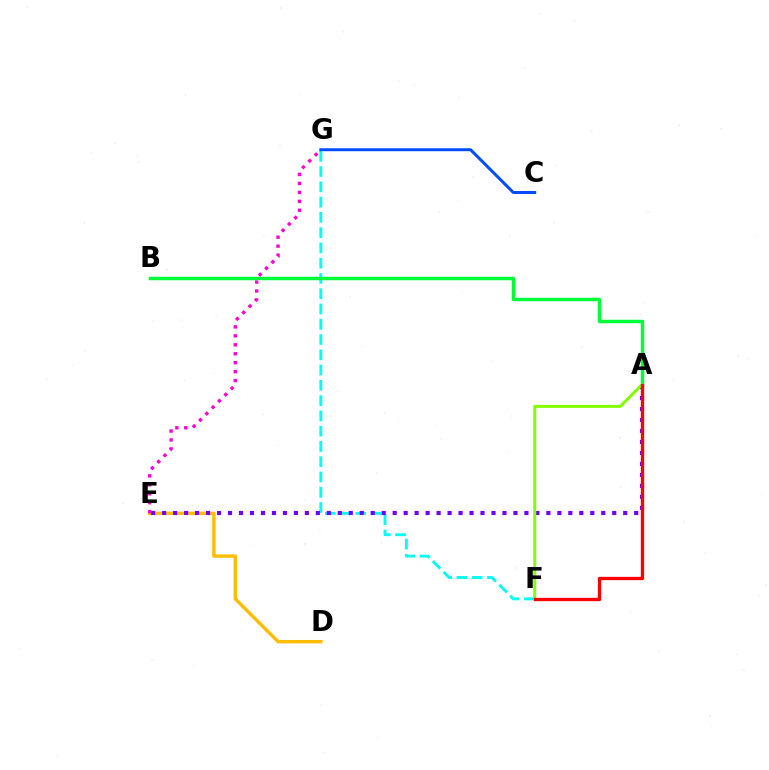{('D', 'E'): [{'color': '#ffbd00', 'line_style': 'solid', 'thickness': 2.44}], ('F', 'G'): [{'color': '#00fff6', 'line_style': 'dashed', 'thickness': 2.07}], ('C', 'G'): [{'color': '#004bff', 'line_style': 'solid', 'thickness': 2.15}], ('E', 'G'): [{'color': '#ff00cf', 'line_style': 'dotted', 'thickness': 2.43}], ('A', 'B'): [{'color': '#00ff39', 'line_style': 'solid', 'thickness': 2.49}], ('A', 'E'): [{'color': '#7200ff', 'line_style': 'dotted', 'thickness': 2.98}], ('A', 'F'): [{'color': '#84ff00', 'line_style': 'solid', 'thickness': 2.14}, {'color': '#ff0000', 'line_style': 'solid', 'thickness': 2.38}]}